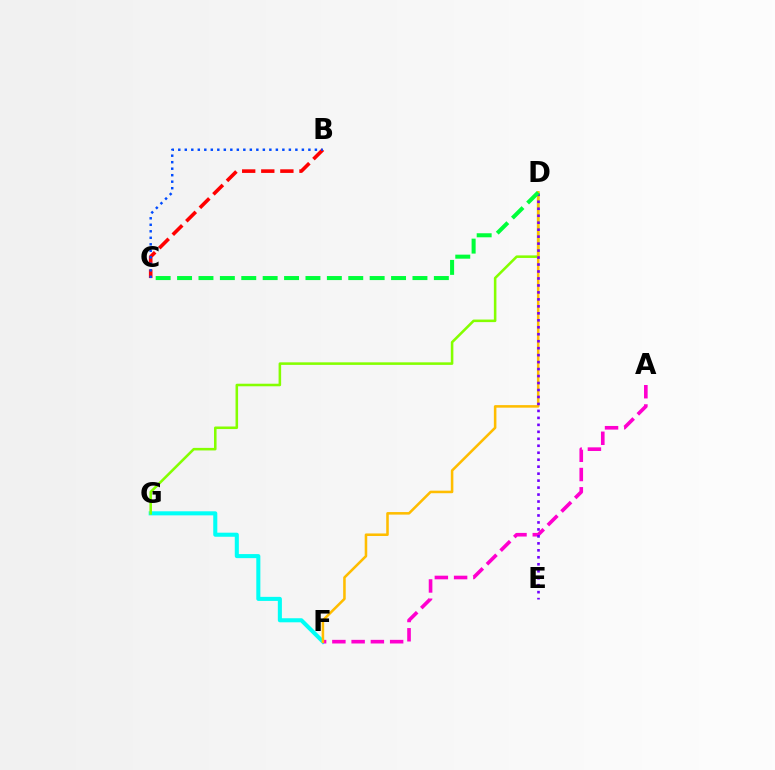{('F', 'G'): [{'color': '#00fff6', 'line_style': 'solid', 'thickness': 2.92}], ('B', 'C'): [{'color': '#ff0000', 'line_style': 'dashed', 'thickness': 2.59}, {'color': '#004bff', 'line_style': 'dotted', 'thickness': 1.77}], ('D', 'G'): [{'color': '#84ff00', 'line_style': 'solid', 'thickness': 1.84}], ('A', 'F'): [{'color': '#ff00cf', 'line_style': 'dashed', 'thickness': 2.62}], ('D', 'F'): [{'color': '#ffbd00', 'line_style': 'solid', 'thickness': 1.84}], ('D', 'E'): [{'color': '#7200ff', 'line_style': 'dotted', 'thickness': 1.89}], ('C', 'D'): [{'color': '#00ff39', 'line_style': 'dashed', 'thickness': 2.91}]}